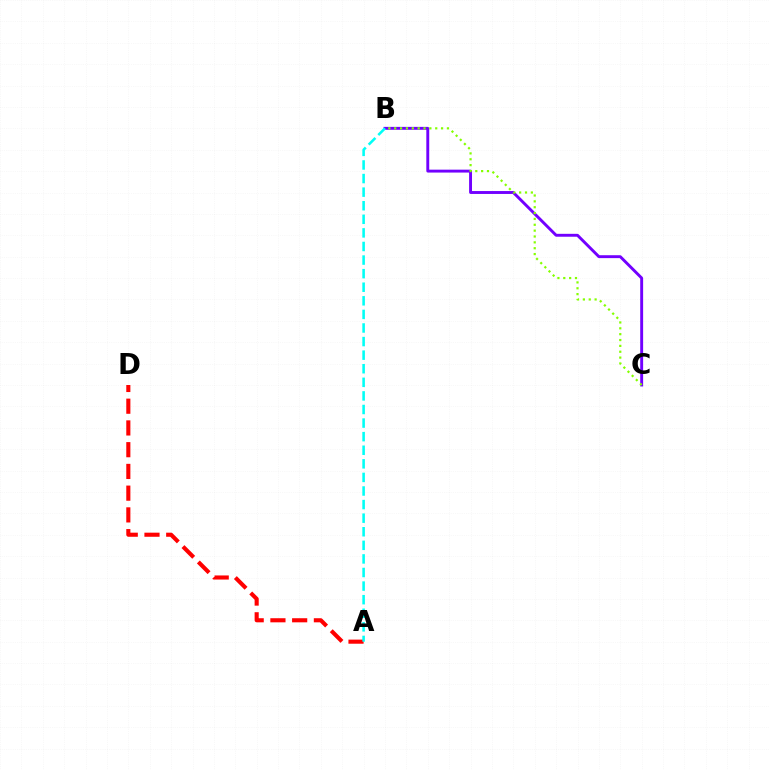{('B', 'C'): [{'color': '#7200ff', 'line_style': 'solid', 'thickness': 2.09}, {'color': '#84ff00', 'line_style': 'dotted', 'thickness': 1.59}], ('A', 'D'): [{'color': '#ff0000', 'line_style': 'dashed', 'thickness': 2.95}], ('A', 'B'): [{'color': '#00fff6', 'line_style': 'dashed', 'thickness': 1.85}]}